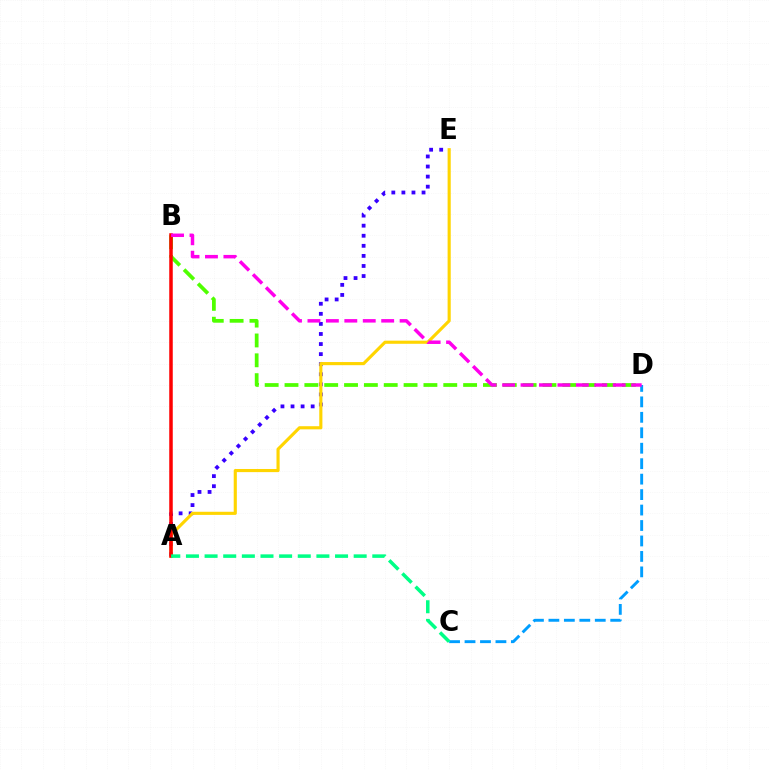{('C', 'D'): [{'color': '#009eff', 'line_style': 'dashed', 'thickness': 2.1}], ('B', 'D'): [{'color': '#4fff00', 'line_style': 'dashed', 'thickness': 2.7}, {'color': '#ff00ed', 'line_style': 'dashed', 'thickness': 2.5}], ('A', 'E'): [{'color': '#3700ff', 'line_style': 'dotted', 'thickness': 2.74}, {'color': '#ffd500', 'line_style': 'solid', 'thickness': 2.25}], ('A', 'B'): [{'color': '#ff0000', 'line_style': 'solid', 'thickness': 2.53}], ('A', 'C'): [{'color': '#00ff86', 'line_style': 'dashed', 'thickness': 2.53}]}